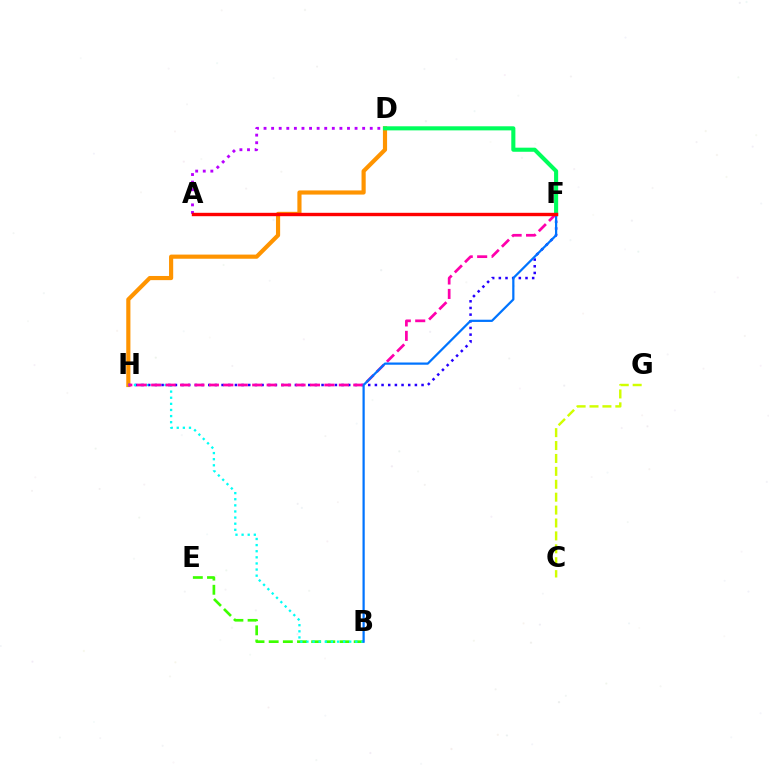{('D', 'H'): [{'color': '#ff9400', 'line_style': 'solid', 'thickness': 2.99}], ('F', 'H'): [{'color': '#2500ff', 'line_style': 'dotted', 'thickness': 1.81}, {'color': '#ff00ac', 'line_style': 'dashed', 'thickness': 1.96}], ('B', 'E'): [{'color': '#3dff00', 'line_style': 'dashed', 'thickness': 1.92}], ('C', 'G'): [{'color': '#d1ff00', 'line_style': 'dashed', 'thickness': 1.75}], ('B', 'H'): [{'color': '#00fff6', 'line_style': 'dotted', 'thickness': 1.66}], ('A', 'D'): [{'color': '#b900ff', 'line_style': 'dotted', 'thickness': 2.06}], ('D', 'F'): [{'color': '#00ff5c', 'line_style': 'solid', 'thickness': 2.95}], ('B', 'F'): [{'color': '#0074ff', 'line_style': 'solid', 'thickness': 1.6}], ('A', 'F'): [{'color': '#ff0000', 'line_style': 'solid', 'thickness': 2.43}]}